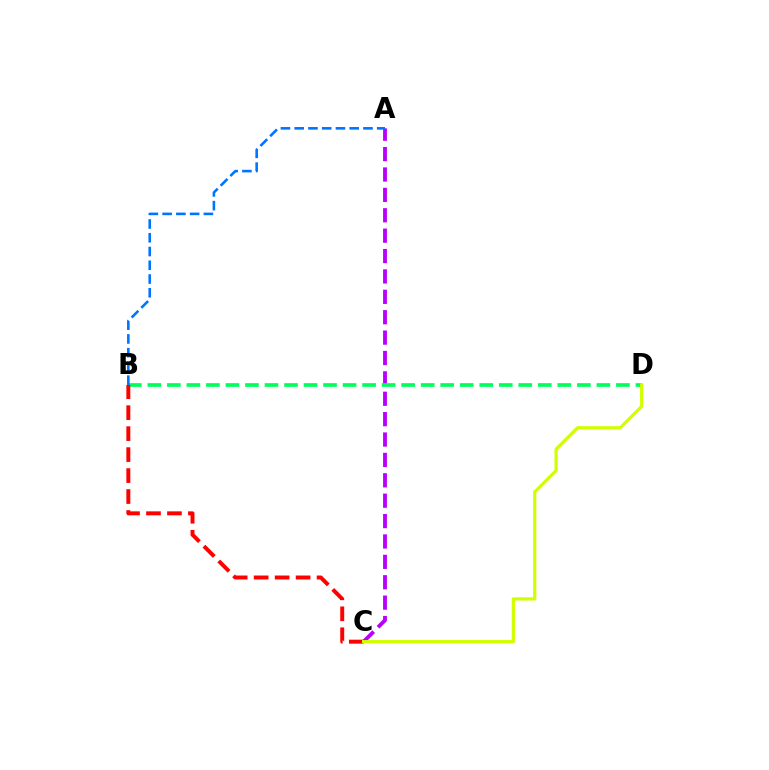{('A', 'C'): [{'color': '#b900ff', 'line_style': 'dashed', 'thickness': 2.77}], ('B', 'D'): [{'color': '#00ff5c', 'line_style': 'dashed', 'thickness': 2.65}], ('B', 'C'): [{'color': '#ff0000', 'line_style': 'dashed', 'thickness': 2.85}], ('C', 'D'): [{'color': '#d1ff00', 'line_style': 'solid', 'thickness': 2.32}], ('A', 'B'): [{'color': '#0074ff', 'line_style': 'dashed', 'thickness': 1.87}]}